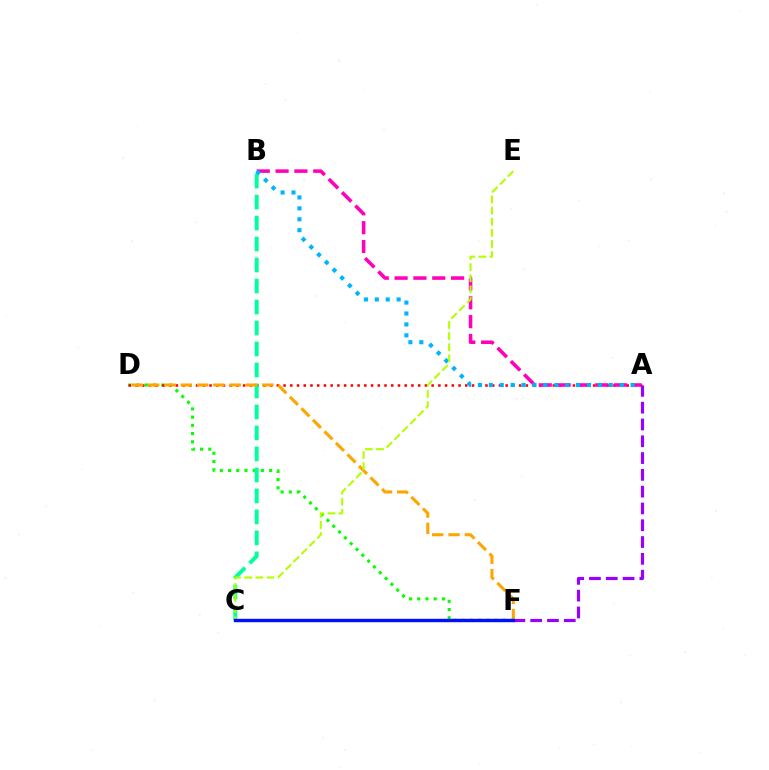{('D', 'F'): [{'color': '#08ff00', 'line_style': 'dotted', 'thickness': 2.23}, {'color': '#ffa500', 'line_style': 'dashed', 'thickness': 2.21}], ('A', 'D'): [{'color': '#ff0000', 'line_style': 'dotted', 'thickness': 1.83}], ('A', 'B'): [{'color': '#ff00bd', 'line_style': 'dashed', 'thickness': 2.56}, {'color': '#00b5ff', 'line_style': 'dotted', 'thickness': 2.96}], ('B', 'C'): [{'color': '#00ff9d', 'line_style': 'dashed', 'thickness': 2.85}], ('A', 'F'): [{'color': '#9b00ff', 'line_style': 'dashed', 'thickness': 2.28}], ('C', 'E'): [{'color': '#b3ff00', 'line_style': 'dashed', 'thickness': 1.51}], ('C', 'F'): [{'color': '#0010ff', 'line_style': 'solid', 'thickness': 2.46}]}